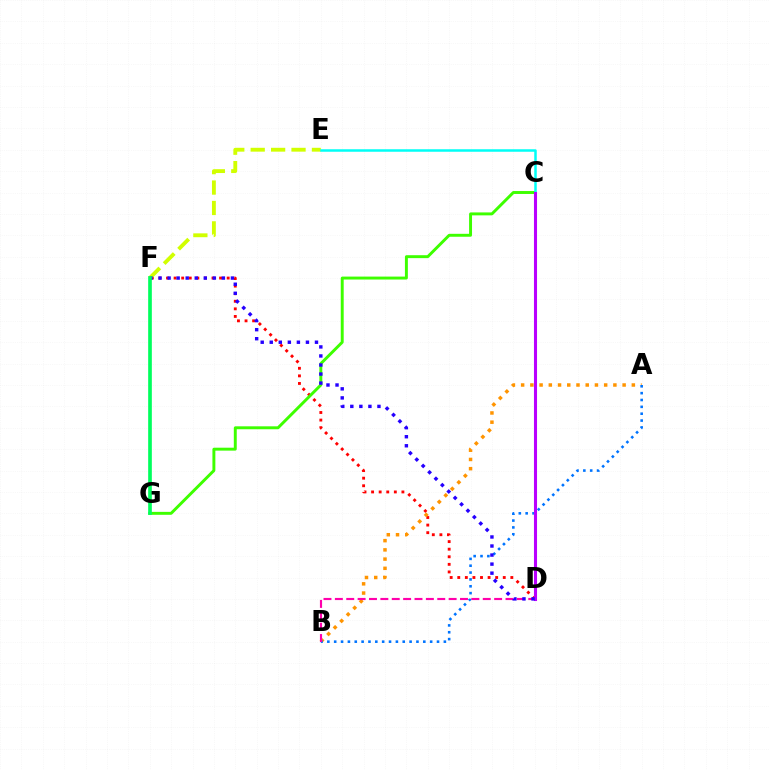{('D', 'F'): [{'color': '#ff0000', 'line_style': 'dotted', 'thickness': 2.06}, {'color': '#2500ff', 'line_style': 'dotted', 'thickness': 2.46}], ('A', 'B'): [{'color': '#ff9400', 'line_style': 'dotted', 'thickness': 2.51}, {'color': '#0074ff', 'line_style': 'dotted', 'thickness': 1.86}], ('C', 'G'): [{'color': '#3dff00', 'line_style': 'solid', 'thickness': 2.11}], ('E', 'F'): [{'color': '#d1ff00', 'line_style': 'dashed', 'thickness': 2.77}], ('B', 'D'): [{'color': '#ff00ac', 'line_style': 'dashed', 'thickness': 1.55}], ('C', 'E'): [{'color': '#00fff6', 'line_style': 'solid', 'thickness': 1.8}], ('C', 'D'): [{'color': '#b900ff', 'line_style': 'solid', 'thickness': 2.22}], ('F', 'G'): [{'color': '#00ff5c', 'line_style': 'solid', 'thickness': 2.64}]}